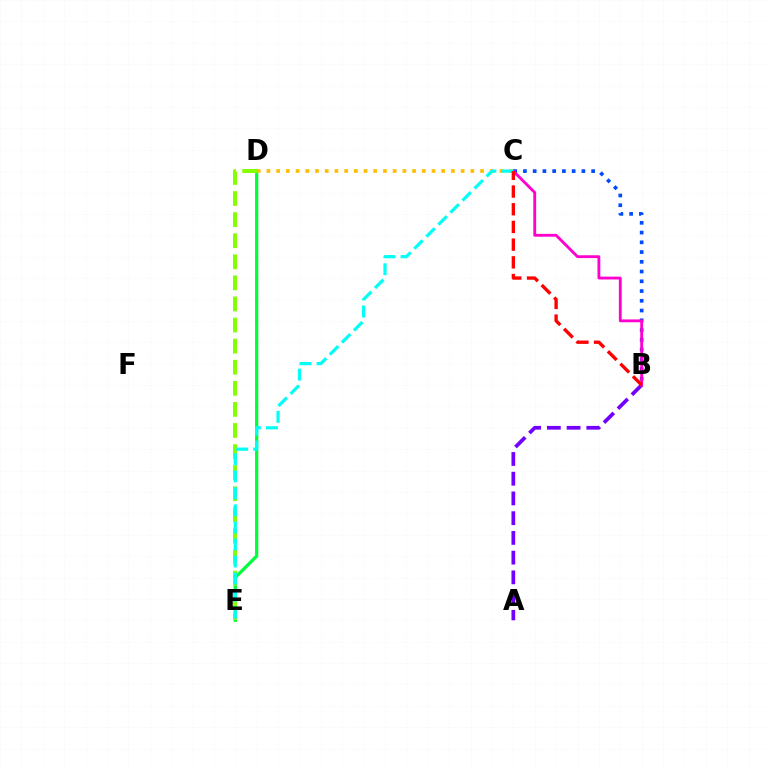{('D', 'E'): [{'color': '#00ff39', 'line_style': 'solid', 'thickness': 2.34}, {'color': '#84ff00', 'line_style': 'dashed', 'thickness': 2.86}], ('A', 'B'): [{'color': '#7200ff', 'line_style': 'dashed', 'thickness': 2.68}], ('B', 'C'): [{'color': '#004bff', 'line_style': 'dotted', 'thickness': 2.65}, {'color': '#ff00cf', 'line_style': 'solid', 'thickness': 2.04}, {'color': '#ff0000', 'line_style': 'dashed', 'thickness': 2.4}], ('C', 'D'): [{'color': '#ffbd00', 'line_style': 'dotted', 'thickness': 2.64}], ('C', 'E'): [{'color': '#00fff6', 'line_style': 'dashed', 'thickness': 2.31}]}